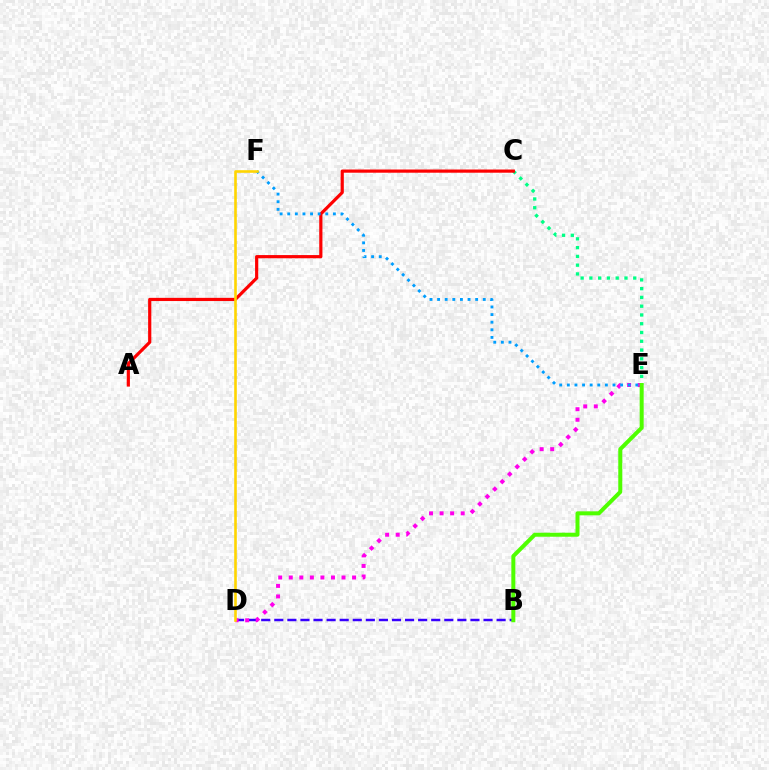{('C', 'E'): [{'color': '#00ff86', 'line_style': 'dotted', 'thickness': 2.38}], ('A', 'C'): [{'color': '#ff0000', 'line_style': 'solid', 'thickness': 2.3}], ('B', 'D'): [{'color': '#3700ff', 'line_style': 'dashed', 'thickness': 1.78}], ('D', 'E'): [{'color': '#ff00ed', 'line_style': 'dotted', 'thickness': 2.87}], ('E', 'F'): [{'color': '#009eff', 'line_style': 'dotted', 'thickness': 2.07}], ('D', 'F'): [{'color': '#ffd500', 'line_style': 'solid', 'thickness': 1.88}], ('B', 'E'): [{'color': '#4fff00', 'line_style': 'solid', 'thickness': 2.88}]}